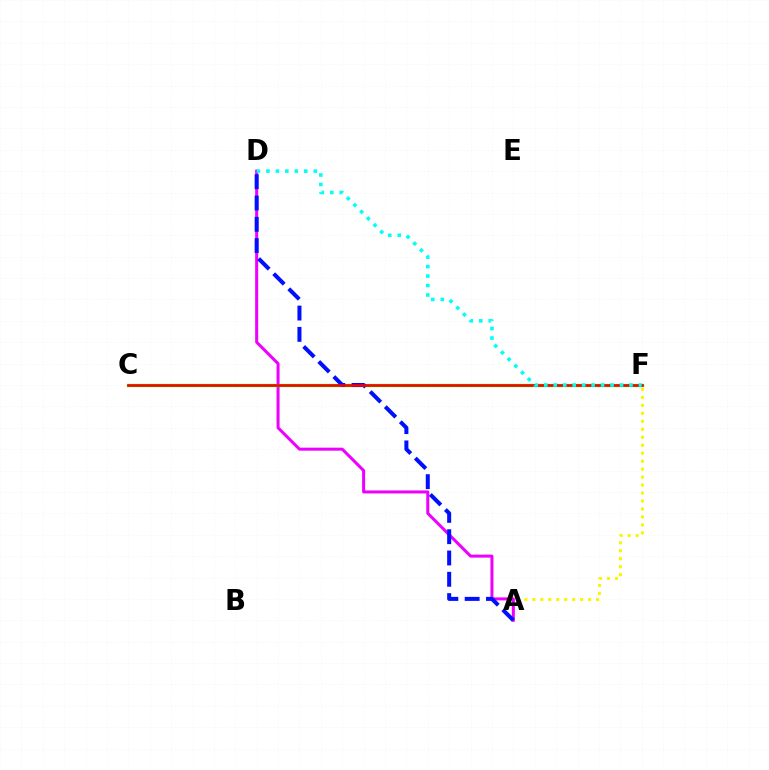{('A', 'F'): [{'color': '#fcf500', 'line_style': 'dotted', 'thickness': 2.16}], ('A', 'D'): [{'color': '#ee00ff', 'line_style': 'solid', 'thickness': 2.17}, {'color': '#0010ff', 'line_style': 'dashed', 'thickness': 2.89}], ('C', 'F'): [{'color': '#08ff00', 'line_style': 'solid', 'thickness': 2.34}, {'color': '#ff0000', 'line_style': 'solid', 'thickness': 1.83}], ('D', 'F'): [{'color': '#00fff6', 'line_style': 'dotted', 'thickness': 2.57}]}